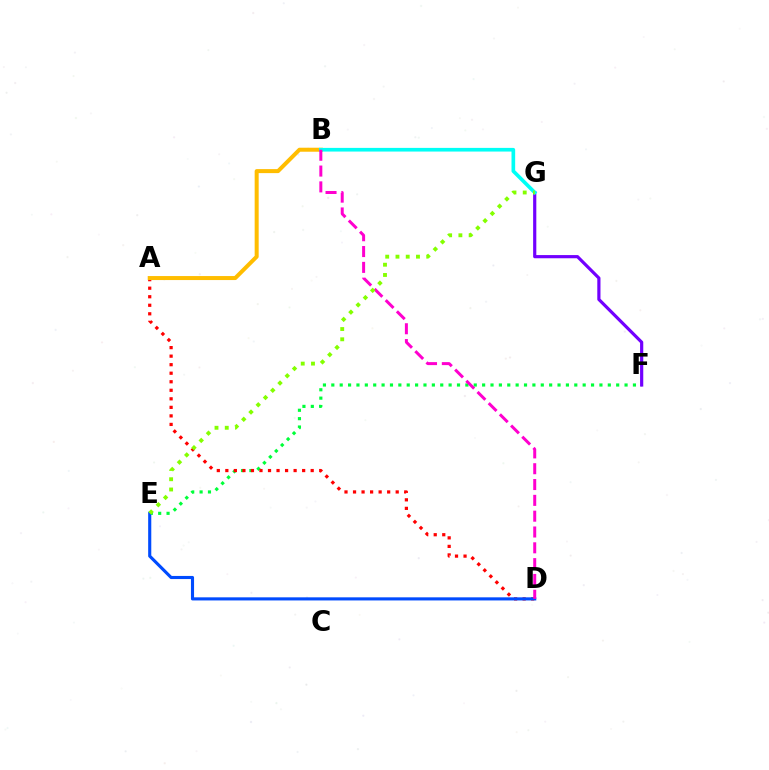{('E', 'F'): [{'color': '#00ff39', 'line_style': 'dotted', 'thickness': 2.28}], ('A', 'D'): [{'color': '#ff0000', 'line_style': 'dotted', 'thickness': 2.32}], ('A', 'B'): [{'color': '#ffbd00', 'line_style': 'solid', 'thickness': 2.89}], ('D', 'E'): [{'color': '#004bff', 'line_style': 'solid', 'thickness': 2.24}], ('F', 'G'): [{'color': '#7200ff', 'line_style': 'solid', 'thickness': 2.29}], ('B', 'G'): [{'color': '#00fff6', 'line_style': 'solid', 'thickness': 2.64}], ('B', 'D'): [{'color': '#ff00cf', 'line_style': 'dashed', 'thickness': 2.15}], ('E', 'G'): [{'color': '#84ff00', 'line_style': 'dotted', 'thickness': 2.79}]}